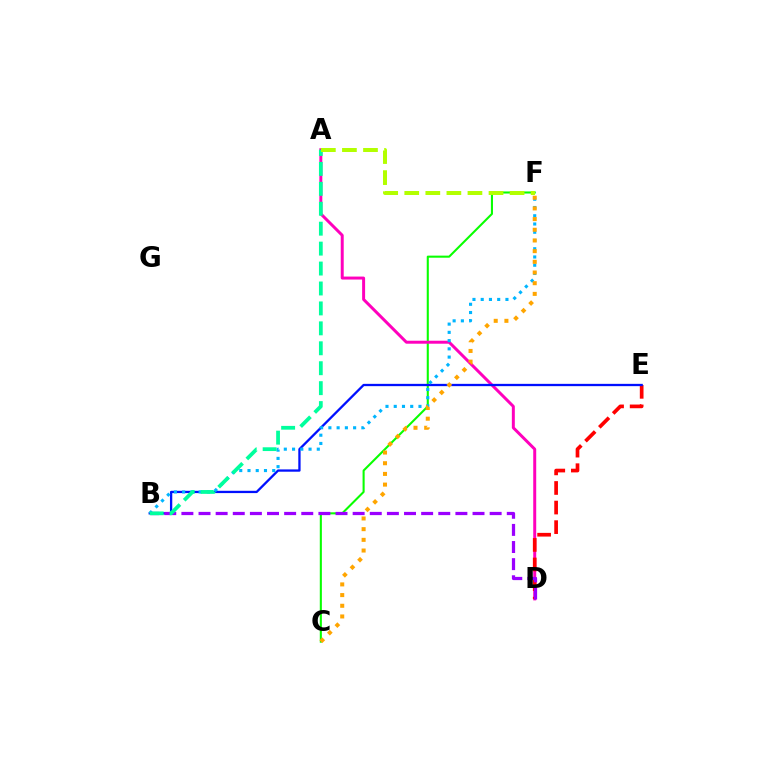{('C', 'F'): [{'color': '#08ff00', 'line_style': 'solid', 'thickness': 1.5}, {'color': '#ffa500', 'line_style': 'dotted', 'thickness': 2.9}], ('A', 'D'): [{'color': '#ff00bd', 'line_style': 'solid', 'thickness': 2.14}], ('D', 'E'): [{'color': '#ff0000', 'line_style': 'dashed', 'thickness': 2.66}], ('B', 'E'): [{'color': '#0010ff', 'line_style': 'solid', 'thickness': 1.66}], ('B', 'F'): [{'color': '#00b5ff', 'line_style': 'dotted', 'thickness': 2.24}], ('B', 'D'): [{'color': '#9b00ff', 'line_style': 'dashed', 'thickness': 2.33}], ('A', 'B'): [{'color': '#00ff9d', 'line_style': 'dashed', 'thickness': 2.71}], ('A', 'F'): [{'color': '#b3ff00', 'line_style': 'dashed', 'thickness': 2.86}]}